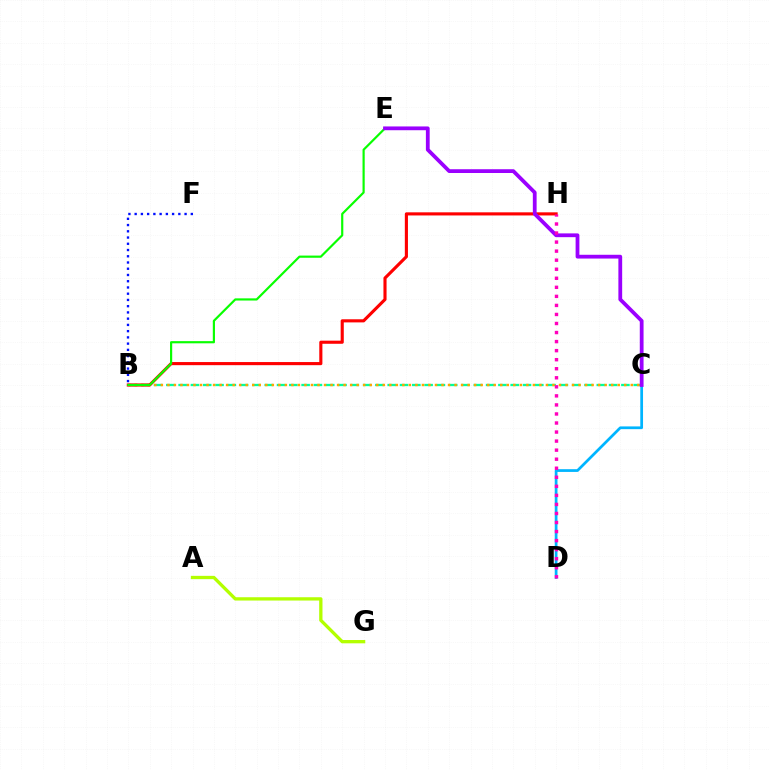{('B', 'C'): [{'color': '#00ff9d', 'line_style': 'dashed', 'thickness': 1.67}, {'color': '#ffa500', 'line_style': 'dotted', 'thickness': 1.77}], ('B', 'H'): [{'color': '#ff0000', 'line_style': 'solid', 'thickness': 2.25}], ('C', 'D'): [{'color': '#00b5ff', 'line_style': 'solid', 'thickness': 1.97}], ('A', 'G'): [{'color': '#b3ff00', 'line_style': 'solid', 'thickness': 2.38}], ('B', 'E'): [{'color': '#08ff00', 'line_style': 'solid', 'thickness': 1.57}], ('C', 'E'): [{'color': '#9b00ff', 'line_style': 'solid', 'thickness': 2.72}], ('D', 'H'): [{'color': '#ff00bd', 'line_style': 'dotted', 'thickness': 2.46}], ('B', 'F'): [{'color': '#0010ff', 'line_style': 'dotted', 'thickness': 1.7}]}